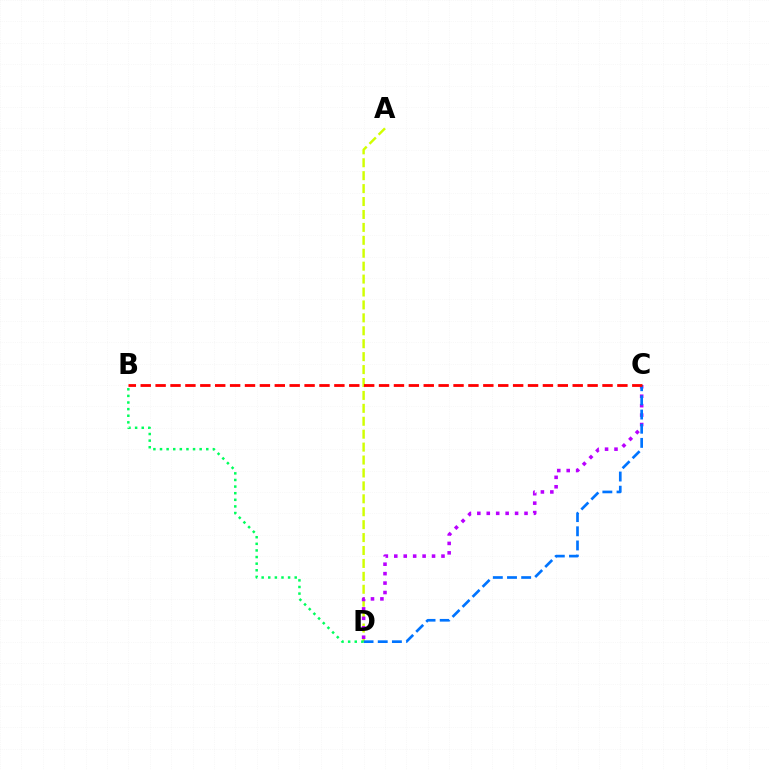{('A', 'D'): [{'color': '#d1ff00', 'line_style': 'dashed', 'thickness': 1.76}], ('C', 'D'): [{'color': '#b900ff', 'line_style': 'dotted', 'thickness': 2.56}, {'color': '#0074ff', 'line_style': 'dashed', 'thickness': 1.92}], ('B', 'D'): [{'color': '#00ff5c', 'line_style': 'dotted', 'thickness': 1.8}], ('B', 'C'): [{'color': '#ff0000', 'line_style': 'dashed', 'thickness': 2.02}]}